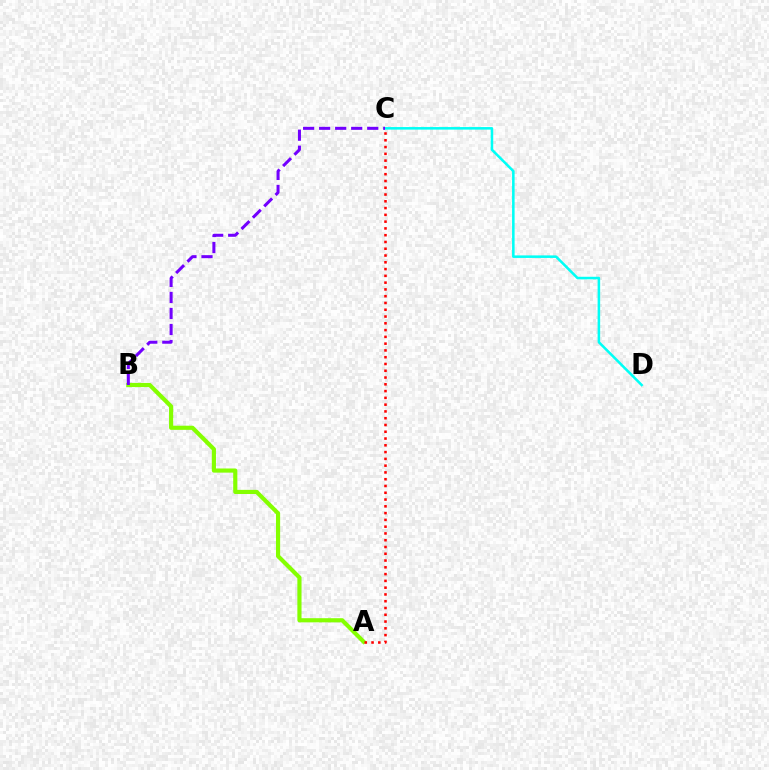{('A', 'B'): [{'color': '#84ff00', 'line_style': 'solid', 'thickness': 2.99}], ('C', 'D'): [{'color': '#00fff6', 'line_style': 'solid', 'thickness': 1.83}], ('A', 'C'): [{'color': '#ff0000', 'line_style': 'dotted', 'thickness': 1.84}], ('B', 'C'): [{'color': '#7200ff', 'line_style': 'dashed', 'thickness': 2.18}]}